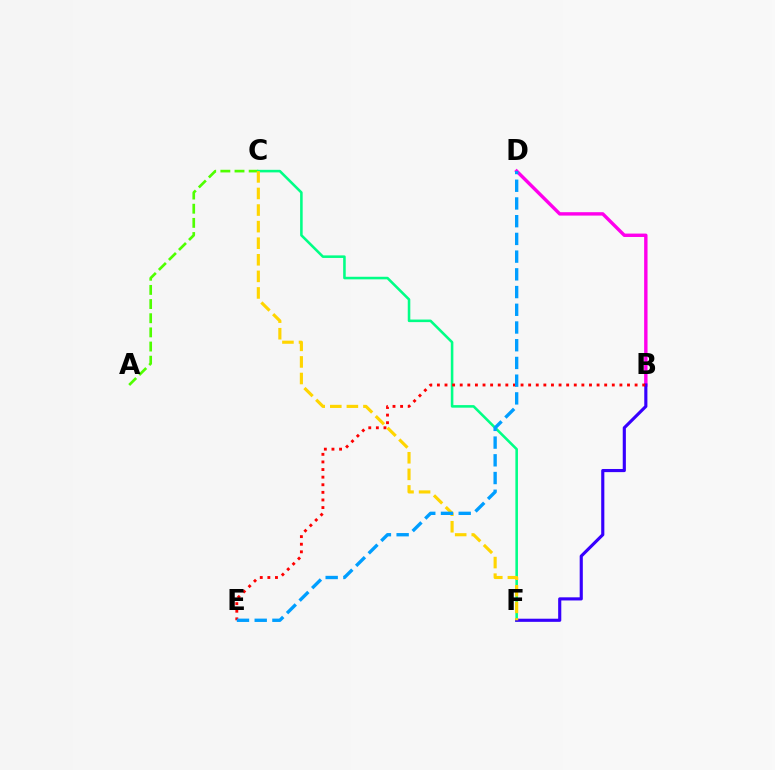{('A', 'C'): [{'color': '#4fff00', 'line_style': 'dashed', 'thickness': 1.92}], ('B', 'D'): [{'color': '#ff00ed', 'line_style': 'solid', 'thickness': 2.45}], ('C', 'F'): [{'color': '#00ff86', 'line_style': 'solid', 'thickness': 1.85}, {'color': '#ffd500', 'line_style': 'dashed', 'thickness': 2.25}], ('B', 'F'): [{'color': '#3700ff', 'line_style': 'solid', 'thickness': 2.26}], ('B', 'E'): [{'color': '#ff0000', 'line_style': 'dotted', 'thickness': 2.07}], ('D', 'E'): [{'color': '#009eff', 'line_style': 'dashed', 'thickness': 2.41}]}